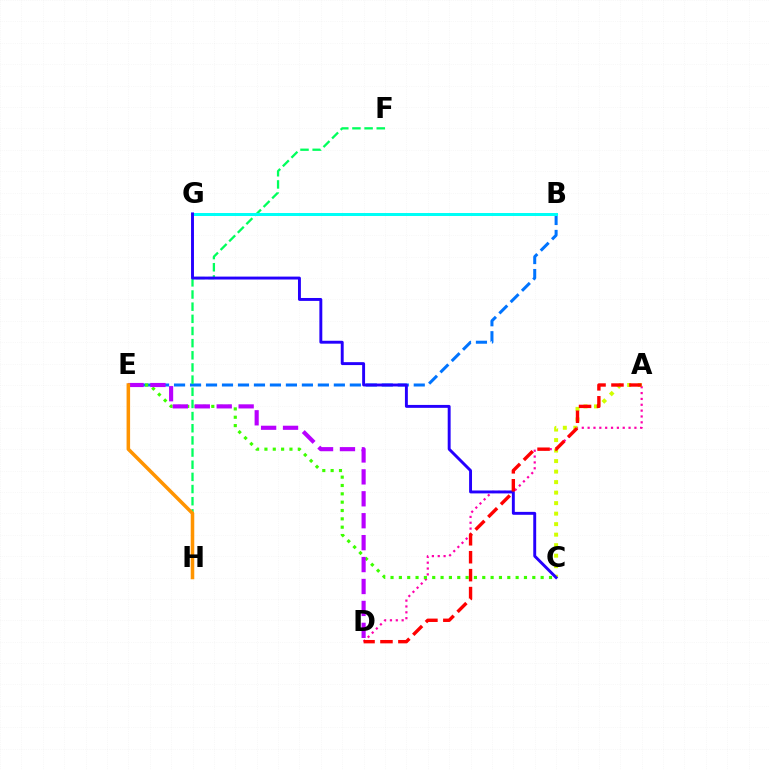{('B', 'E'): [{'color': '#0074ff', 'line_style': 'dashed', 'thickness': 2.17}], ('F', 'H'): [{'color': '#00ff5c', 'line_style': 'dashed', 'thickness': 1.65}], ('B', 'G'): [{'color': '#00fff6', 'line_style': 'solid', 'thickness': 2.16}], ('A', 'D'): [{'color': '#ff00ac', 'line_style': 'dotted', 'thickness': 1.59}, {'color': '#ff0000', 'line_style': 'dashed', 'thickness': 2.44}], ('A', 'C'): [{'color': '#d1ff00', 'line_style': 'dotted', 'thickness': 2.86}], ('C', 'E'): [{'color': '#3dff00', 'line_style': 'dotted', 'thickness': 2.27}], ('D', 'E'): [{'color': '#b900ff', 'line_style': 'dashed', 'thickness': 2.98}], ('C', 'G'): [{'color': '#2500ff', 'line_style': 'solid', 'thickness': 2.1}], ('E', 'H'): [{'color': '#ff9400', 'line_style': 'solid', 'thickness': 2.54}]}